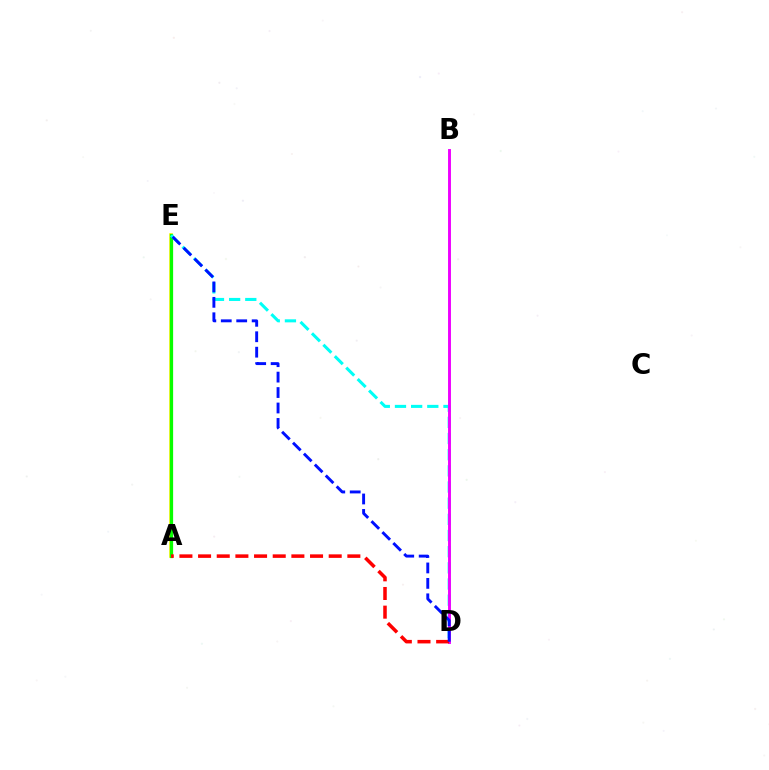{('A', 'E'): [{'color': '#fcf500', 'line_style': 'solid', 'thickness': 2.59}, {'color': '#08ff00', 'line_style': 'solid', 'thickness': 2.33}], ('D', 'E'): [{'color': '#00fff6', 'line_style': 'dashed', 'thickness': 2.2}, {'color': '#0010ff', 'line_style': 'dashed', 'thickness': 2.1}], ('B', 'D'): [{'color': '#ee00ff', 'line_style': 'solid', 'thickness': 2.1}], ('A', 'D'): [{'color': '#ff0000', 'line_style': 'dashed', 'thickness': 2.54}]}